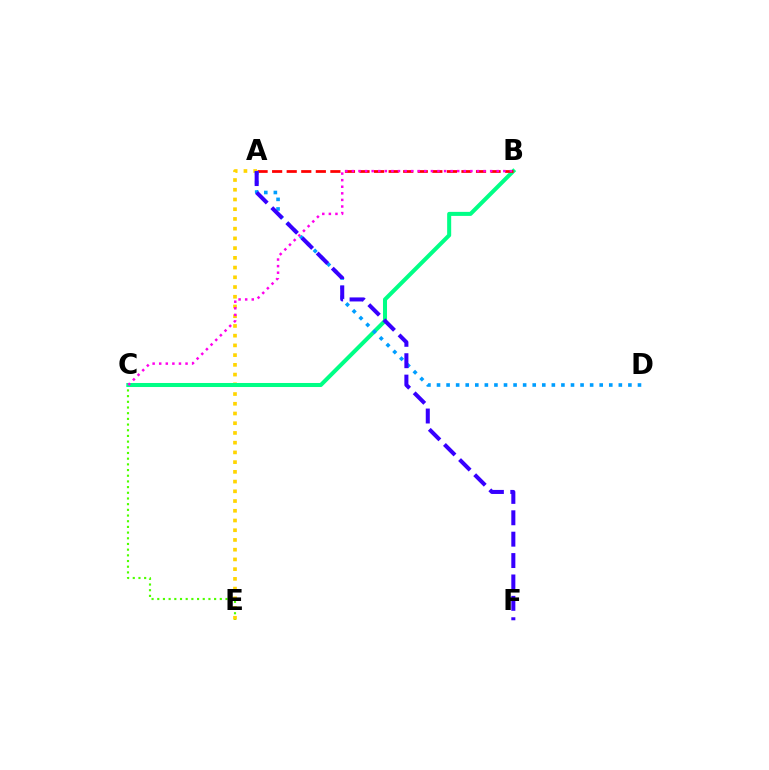{('C', 'E'): [{'color': '#4fff00', 'line_style': 'dotted', 'thickness': 1.54}], ('A', 'E'): [{'color': '#ffd500', 'line_style': 'dotted', 'thickness': 2.64}], ('B', 'C'): [{'color': '#00ff86', 'line_style': 'solid', 'thickness': 2.9}, {'color': '#ff00ed', 'line_style': 'dotted', 'thickness': 1.79}], ('A', 'B'): [{'color': '#ff0000', 'line_style': 'dashed', 'thickness': 1.98}], ('A', 'D'): [{'color': '#009eff', 'line_style': 'dotted', 'thickness': 2.6}], ('A', 'F'): [{'color': '#3700ff', 'line_style': 'dashed', 'thickness': 2.91}]}